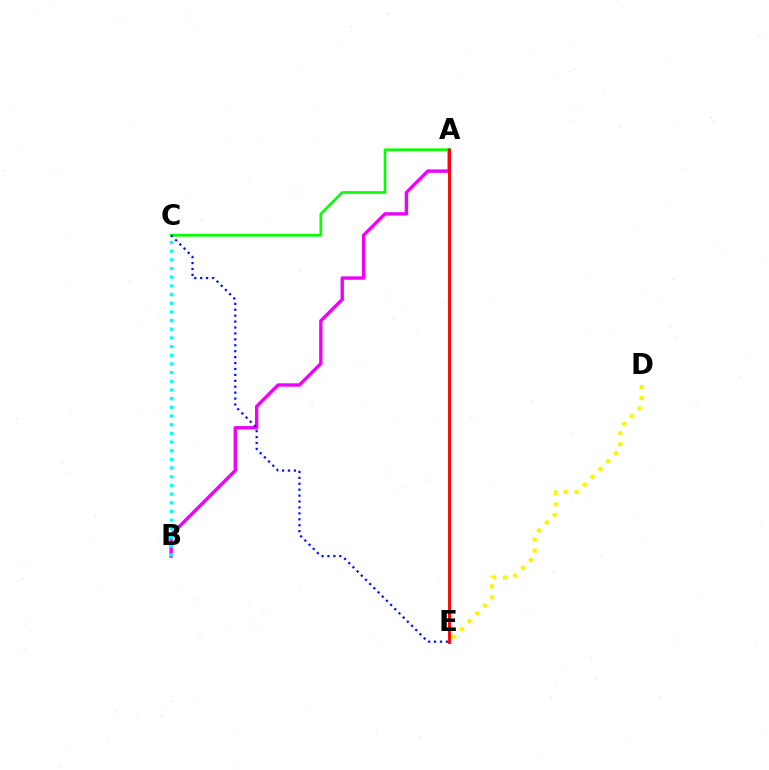{('A', 'B'): [{'color': '#ee00ff', 'line_style': 'solid', 'thickness': 2.44}], ('D', 'E'): [{'color': '#fcf500', 'line_style': 'dotted', 'thickness': 2.99}], ('A', 'C'): [{'color': '#08ff00', 'line_style': 'solid', 'thickness': 1.93}], ('C', 'E'): [{'color': '#0010ff', 'line_style': 'dotted', 'thickness': 1.61}], ('B', 'C'): [{'color': '#00fff6', 'line_style': 'dotted', 'thickness': 2.36}], ('A', 'E'): [{'color': '#ff0000', 'line_style': 'solid', 'thickness': 2.06}]}